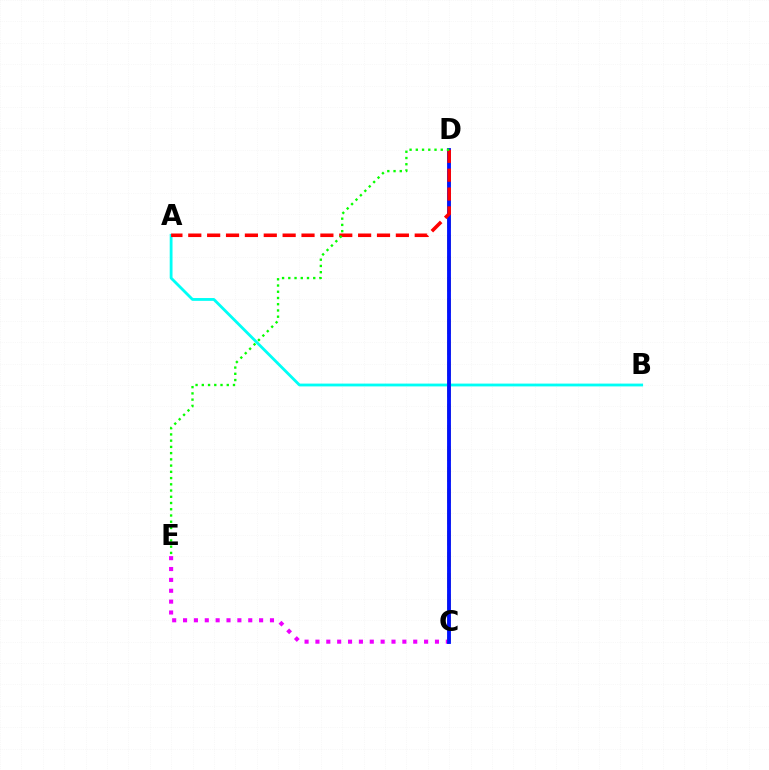{('A', 'B'): [{'color': '#00fff6', 'line_style': 'solid', 'thickness': 2.03}], ('C', 'E'): [{'color': '#ee00ff', 'line_style': 'dotted', 'thickness': 2.95}], ('C', 'D'): [{'color': '#fcf500', 'line_style': 'dashed', 'thickness': 2.87}, {'color': '#0010ff', 'line_style': 'solid', 'thickness': 2.76}], ('A', 'D'): [{'color': '#ff0000', 'line_style': 'dashed', 'thickness': 2.56}], ('D', 'E'): [{'color': '#08ff00', 'line_style': 'dotted', 'thickness': 1.69}]}